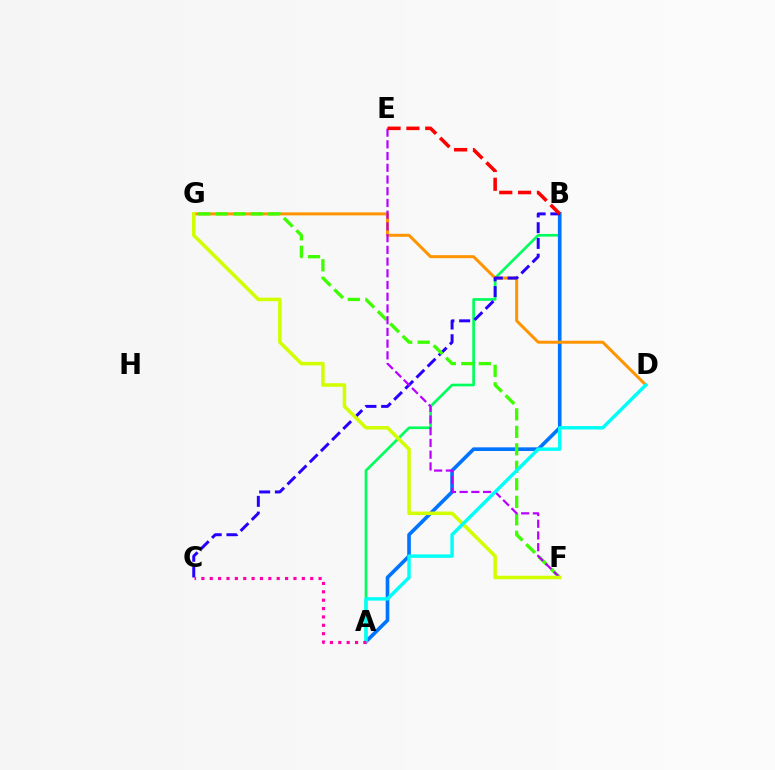{('A', 'B'): [{'color': '#00ff5c', 'line_style': 'solid', 'thickness': 1.92}, {'color': '#0074ff', 'line_style': 'solid', 'thickness': 2.62}], ('D', 'G'): [{'color': '#ff9400', 'line_style': 'solid', 'thickness': 2.15}], ('B', 'C'): [{'color': '#2500ff', 'line_style': 'dashed', 'thickness': 2.14}], ('F', 'G'): [{'color': '#3dff00', 'line_style': 'dashed', 'thickness': 2.38}, {'color': '#d1ff00', 'line_style': 'solid', 'thickness': 2.54}], ('E', 'F'): [{'color': '#b900ff', 'line_style': 'dashed', 'thickness': 1.59}], ('A', 'D'): [{'color': '#00fff6', 'line_style': 'solid', 'thickness': 2.47}], ('A', 'C'): [{'color': '#ff00ac', 'line_style': 'dotted', 'thickness': 2.27}], ('B', 'E'): [{'color': '#ff0000', 'line_style': 'dashed', 'thickness': 2.56}]}